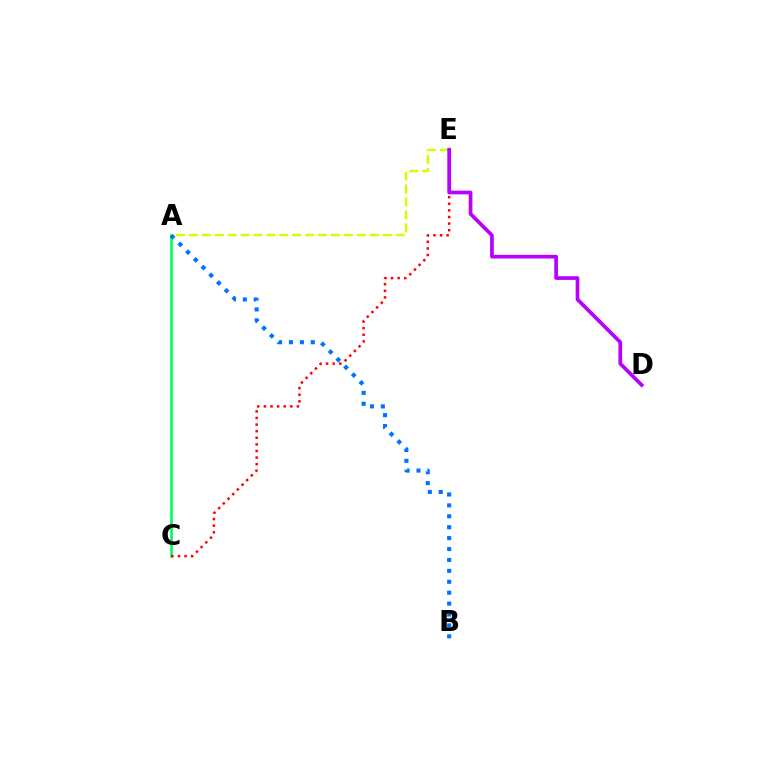{('A', 'C'): [{'color': '#00ff5c', 'line_style': 'solid', 'thickness': 1.92}], ('C', 'E'): [{'color': '#ff0000', 'line_style': 'dotted', 'thickness': 1.79}], ('A', 'E'): [{'color': '#d1ff00', 'line_style': 'dashed', 'thickness': 1.76}], ('D', 'E'): [{'color': '#b900ff', 'line_style': 'solid', 'thickness': 2.67}], ('A', 'B'): [{'color': '#0074ff', 'line_style': 'dotted', 'thickness': 2.97}]}